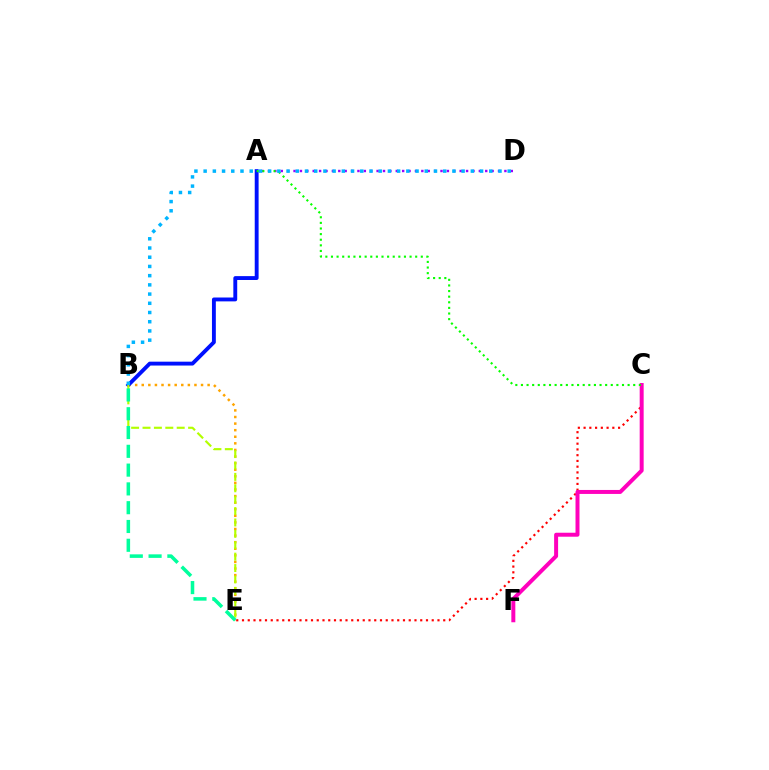{('B', 'E'): [{'color': '#ffa500', 'line_style': 'dotted', 'thickness': 1.79}, {'color': '#b3ff00', 'line_style': 'dashed', 'thickness': 1.55}, {'color': '#00ff9d', 'line_style': 'dashed', 'thickness': 2.55}], ('C', 'E'): [{'color': '#ff0000', 'line_style': 'dotted', 'thickness': 1.56}], ('A', 'D'): [{'color': '#9b00ff', 'line_style': 'dotted', 'thickness': 1.74}], ('A', 'B'): [{'color': '#0010ff', 'line_style': 'solid', 'thickness': 2.79}], ('C', 'F'): [{'color': '#ff00bd', 'line_style': 'solid', 'thickness': 2.86}], ('A', 'C'): [{'color': '#08ff00', 'line_style': 'dotted', 'thickness': 1.53}], ('B', 'D'): [{'color': '#00b5ff', 'line_style': 'dotted', 'thickness': 2.5}]}